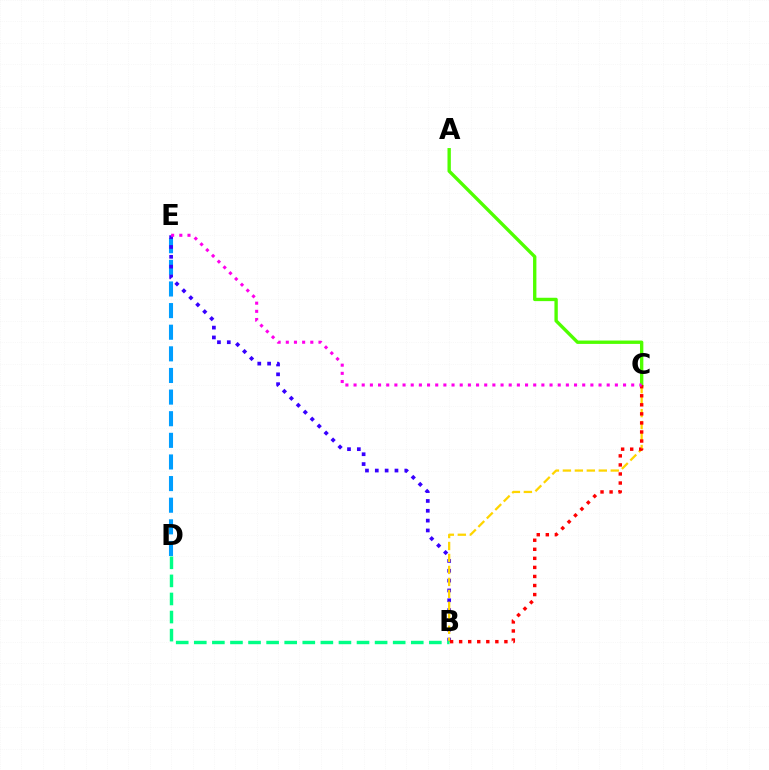{('D', 'E'): [{'color': '#009eff', 'line_style': 'dashed', 'thickness': 2.94}], ('A', 'C'): [{'color': '#4fff00', 'line_style': 'solid', 'thickness': 2.42}], ('B', 'E'): [{'color': '#3700ff', 'line_style': 'dotted', 'thickness': 2.67}], ('B', 'C'): [{'color': '#ffd500', 'line_style': 'dashed', 'thickness': 1.63}, {'color': '#ff0000', 'line_style': 'dotted', 'thickness': 2.46}], ('B', 'D'): [{'color': '#00ff86', 'line_style': 'dashed', 'thickness': 2.46}], ('C', 'E'): [{'color': '#ff00ed', 'line_style': 'dotted', 'thickness': 2.22}]}